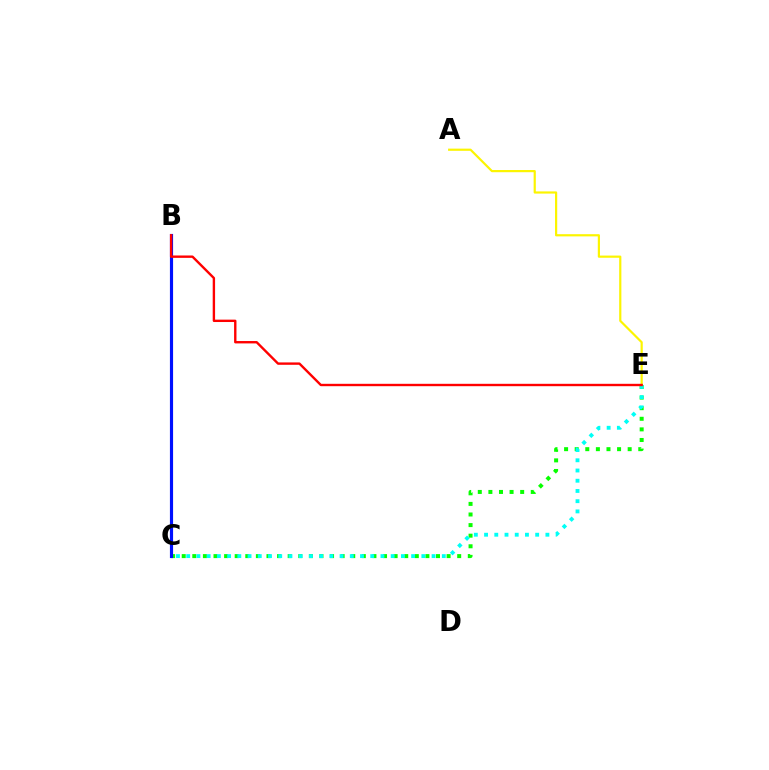{('C', 'E'): [{'color': '#08ff00', 'line_style': 'dotted', 'thickness': 2.88}, {'color': '#00fff6', 'line_style': 'dotted', 'thickness': 2.78}], ('B', 'C'): [{'color': '#ee00ff', 'line_style': 'dashed', 'thickness': 1.86}, {'color': '#0010ff', 'line_style': 'solid', 'thickness': 2.27}], ('A', 'E'): [{'color': '#fcf500', 'line_style': 'solid', 'thickness': 1.58}], ('B', 'E'): [{'color': '#ff0000', 'line_style': 'solid', 'thickness': 1.72}]}